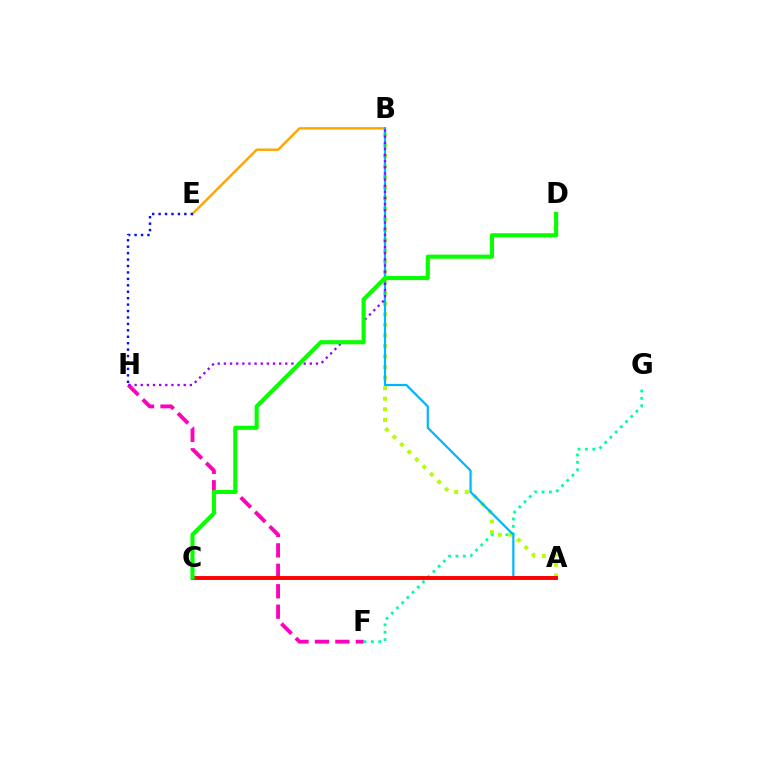{('F', 'G'): [{'color': '#00ff9d', 'line_style': 'dotted', 'thickness': 2.0}], ('B', 'E'): [{'color': '#ffa500', 'line_style': 'solid', 'thickness': 1.73}], ('A', 'B'): [{'color': '#b3ff00', 'line_style': 'dotted', 'thickness': 2.87}, {'color': '#00b5ff', 'line_style': 'solid', 'thickness': 1.59}], ('F', 'H'): [{'color': '#ff00bd', 'line_style': 'dashed', 'thickness': 2.78}], ('B', 'H'): [{'color': '#9b00ff', 'line_style': 'dotted', 'thickness': 1.67}], ('E', 'H'): [{'color': '#0010ff', 'line_style': 'dotted', 'thickness': 1.75}], ('A', 'C'): [{'color': '#ff0000', 'line_style': 'solid', 'thickness': 2.82}], ('C', 'D'): [{'color': '#08ff00', 'line_style': 'solid', 'thickness': 2.96}]}